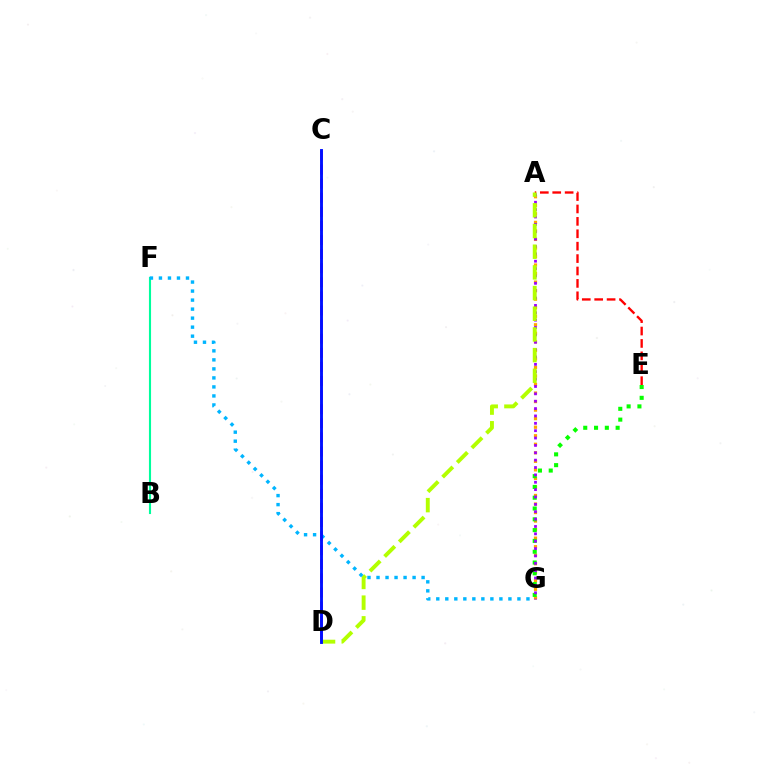{('A', 'G'): [{'color': '#ffa500', 'line_style': 'dotted', 'thickness': 2.32}, {'color': '#9b00ff', 'line_style': 'dotted', 'thickness': 2.0}], ('A', 'E'): [{'color': '#ff0000', 'line_style': 'dashed', 'thickness': 1.69}], ('B', 'F'): [{'color': '#00ff9d', 'line_style': 'solid', 'thickness': 1.52}], ('E', 'G'): [{'color': '#08ff00', 'line_style': 'dotted', 'thickness': 2.93}], ('C', 'D'): [{'color': '#ff00bd', 'line_style': 'dashed', 'thickness': 1.92}, {'color': '#0010ff', 'line_style': 'solid', 'thickness': 2.08}], ('A', 'D'): [{'color': '#b3ff00', 'line_style': 'dashed', 'thickness': 2.81}], ('F', 'G'): [{'color': '#00b5ff', 'line_style': 'dotted', 'thickness': 2.45}]}